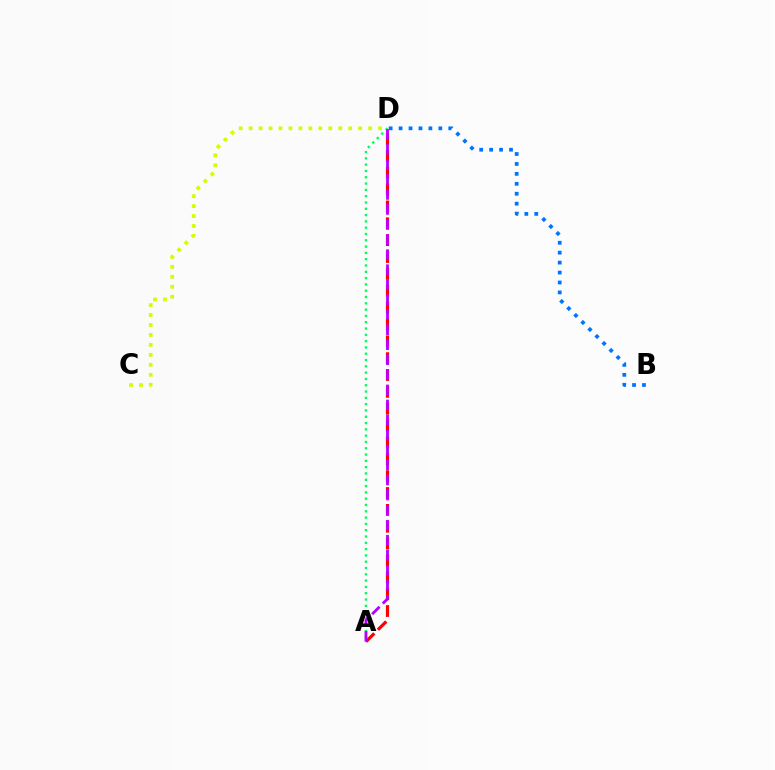{('B', 'D'): [{'color': '#0074ff', 'line_style': 'dotted', 'thickness': 2.7}], ('C', 'D'): [{'color': '#d1ff00', 'line_style': 'dotted', 'thickness': 2.71}], ('A', 'D'): [{'color': '#00ff5c', 'line_style': 'dotted', 'thickness': 1.71}, {'color': '#ff0000', 'line_style': 'dashed', 'thickness': 2.29}, {'color': '#b900ff', 'line_style': 'dashed', 'thickness': 2.04}]}